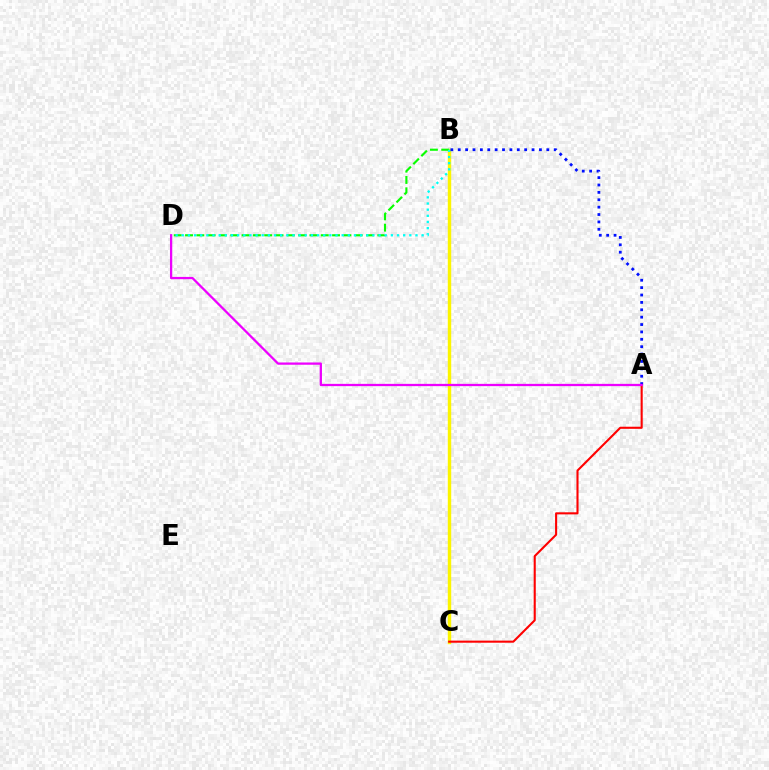{('B', 'C'): [{'color': '#fcf500', 'line_style': 'solid', 'thickness': 2.46}], ('B', 'D'): [{'color': '#08ff00', 'line_style': 'dashed', 'thickness': 1.54}, {'color': '#00fff6', 'line_style': 'dotted', 'thickness': 1.67}], ('A', 'C'): [{'color': '#ff0000', 'line_style': 'solid', 'thickness': 1.51}], ('A', 'B'): [{'color': '#0010ff', 'line_style': 'dotted', 'thickness': 2.01}], ('A', 'D'): [{'color': '#ee00ff', 'line_style': 'solid', 'thickness': 1.64}]}